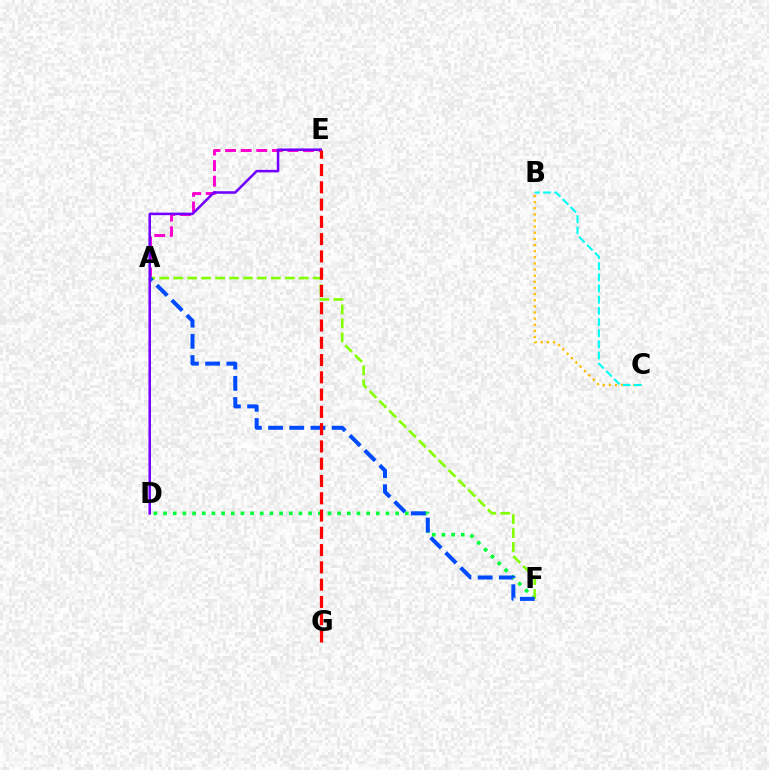{('D', 'F'): [{'color': '#00ff39', 'line_style': 'dotted', 'thickness': 2.63}], ('A', 'E'): [{'color': '#ff00cf', 'line_style': 'dashed', 'thickness': 2.12}], ('A', 'F'): [{'color': '#84ff00', 'line_style': 'dashed', 'thickness': 1.9}, {'color': '#004bff', 'line_style': 'dashed', 'thickness': 2.88}], ('B', 'C'): [{'color': '#ffbd00', 'line_style': 'dotted', 'thickness': 1.67}, {'color': '#00fff6', 'line_style': 'dashed', 'thickness': 1.52}], ('D', 'E'): [{'color': '#7200ff', 'line_style': 'solid', 'thickness': 1.83}], ('E', 'G'): [{'color': '#ff0000', 'line_style': 'dashed', 'thickness': 2.35}]}